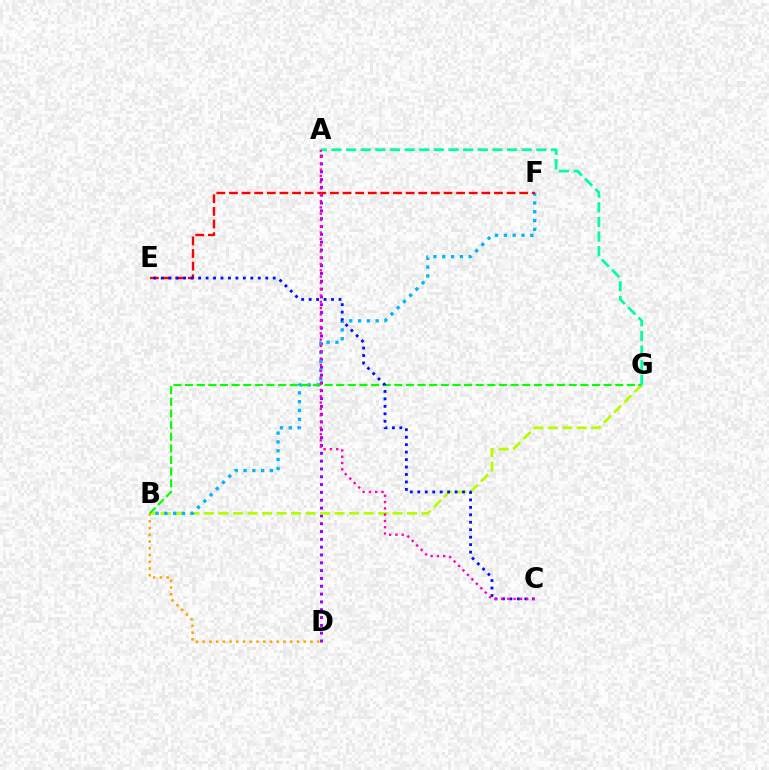{('A', 'D'): [{'color': '#9b00ff', 'line_style': 'dotted', 'thickness': 2.12}], ('B', 'G'): [{'color': '#b3ff00', 'line_style': 'dashed', 'thickness': 1.97}, {'color': '#08ff00', 'line_style': 'dashed', 'thickness': 1.58}], ('B', 'F'): [{'color': '#00b5ff', 'line_style': 'dotted', 'thickness': 2.39}], ('B', 'D'): [{'color': '#ffa500', 'line_style': 'dotted', 'thickness': 1.83}], ('E', 'F'): [{'color': '#ff0000', 'line_style': 'dashed', 'thickness': 1.71}], ('C', 'E'): [{'color': '#0010ff', 'line_style': 'dotted', 'thickness': 2.03}], ('A', 'G'): [{'color': '#00ff9d', 'line_style': 'dashed', 'thickness': 1.99}], ('A', 'C'): [{'color': '#ff00bd', 'line_style': 'dotted', 'thickness': 1.71}]}